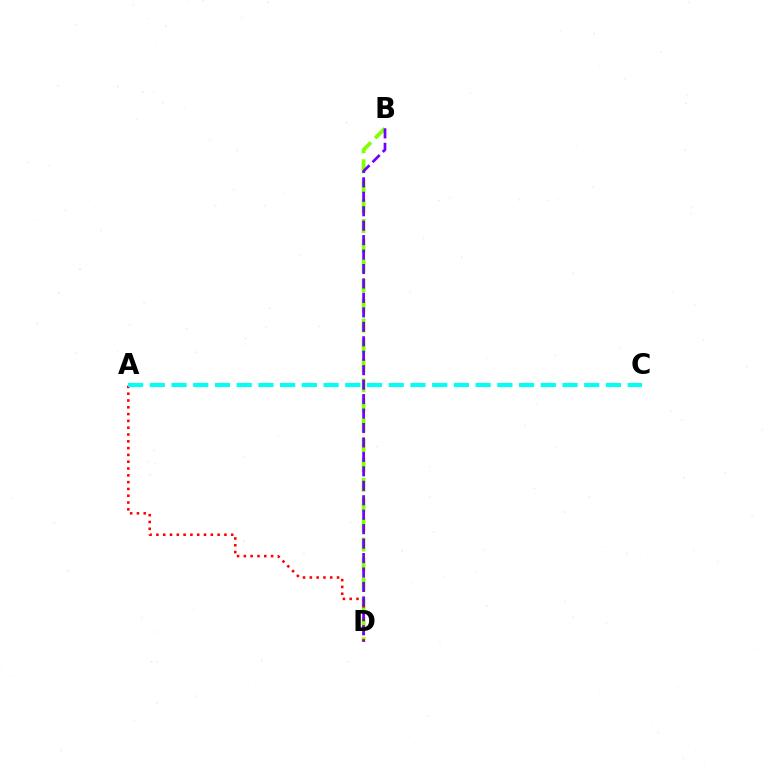{('B', 'D'): [{'color': '#84ff00', 'line_style': 'dashed', 'thickness': 2.71}, {'color': '#7200ff', 'line_style': 'dashed', 'thickness': 1.96}], ('A', 'D'): [{'color': '#ff0000', 'line_style': 'dotted', 'thickness': 1.85}], ('A', 'C'): [{'color': '#00fff6', 'line_style': 'dashed', 'thickness': 2.95}]}